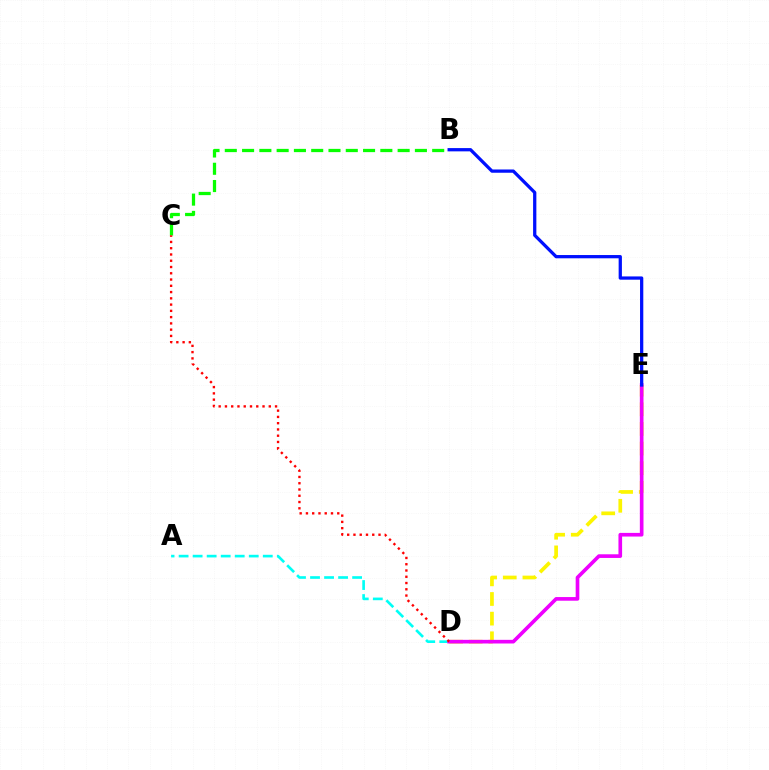{('A', 'D'): [{'color': '#00fff6', 'line_style': 'dashed', 'thickness': 1.91}], ('D', 'E'): [{'color': '#fcf500', 'line_style': 'dashed', 'thickness': 2.67}, {'color': '#ee00ff', 'line_style': 'solid', 'thickness': 2.63}], ('B', 'C'): [{'color': '#08ff00', 'line_style': 'dashed', 'thickness': 2.35}], ('C', 'D'): [{'color': '#ff0000', 'line_style': 'dotted', 'thickness': 1.7}], ('B', 'E'): [{'color': '#0010ff', 'line_style': 'solid', 'thickness': 2.35}]}